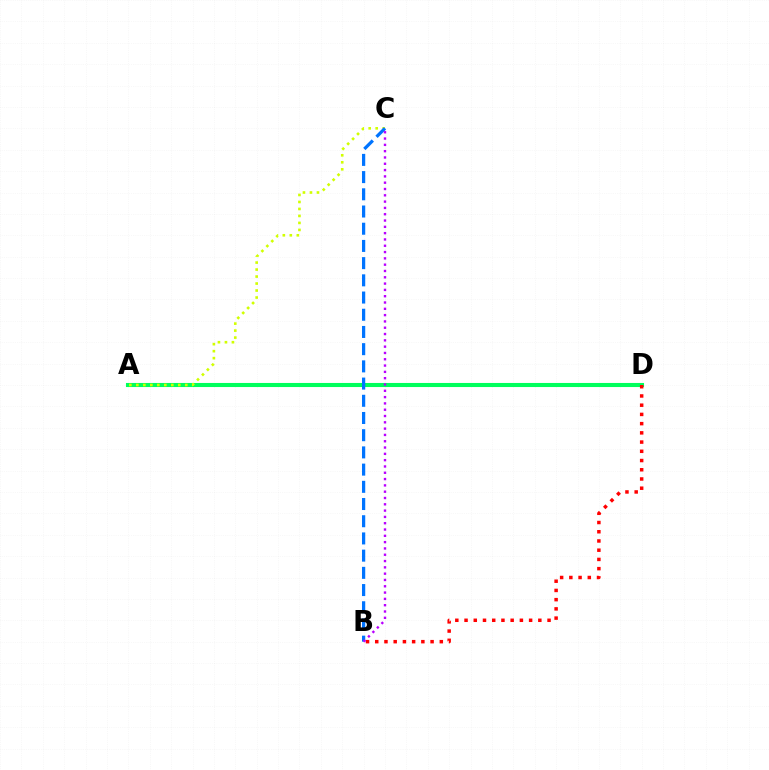{('A', 'D'): [{'color': '#00ff5c', 'line_style': 'solid', 'thickness': 2.93}], ('B', 'D'): [{'color': '#ff0000', 'line_style': 'dotted', 'thickness': 2.51}], ('A', 'C'): [{'color': '#d1ff00', 'line_style': 'dotted', 'thickness': 1.9}], ('B', 'C'): [{'color': '#0074ff', 'line_style': 'dashed', 'thickness': 2.34}, {'color': '#b900ff', 'line_style': 'dotted', 'thickness': 1.71}]}